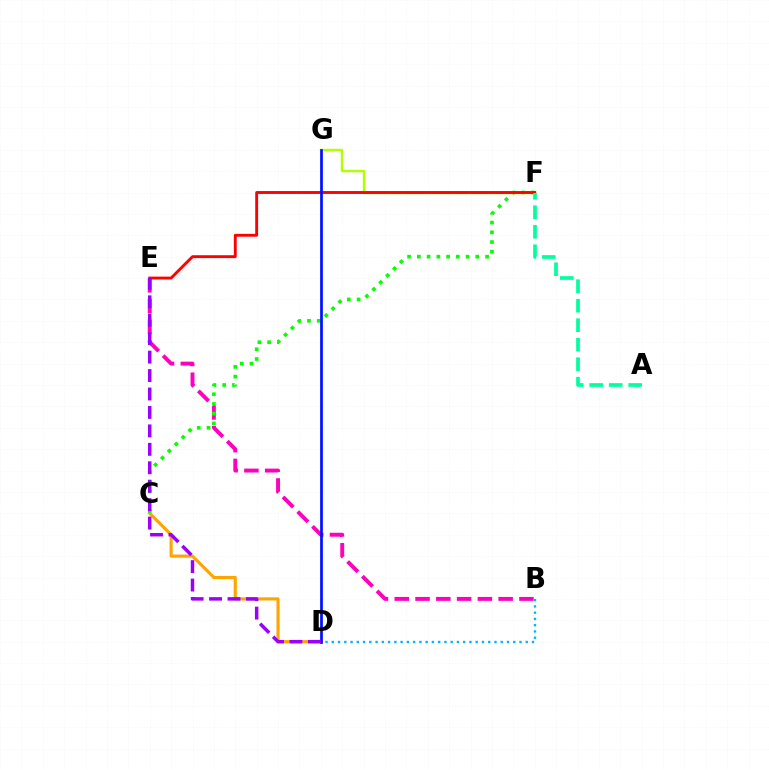{('B', 'E'): [{'color': '#ff00bd', 'line_style': 'dashed', 'thickness': 2.82}], ('C', 'D'): [{'color': '#ffa500', 'line_style': 'solid', 'thickness': 2.26}], ('C', 'F'): [{'color': '#08ff00', 'line_style': 'dotted', 'thickness': 2.65}], ('B', 'D'): [{'color': '#00b5ff', 'line_style': 'dotted', 'thickness': 1.7}], ('F', 'G'): [{'color': '#b3ff00', 'line_style': 'solid', 'thickness': 1.73}], ('E', 'F'): [{'color': '#ff0000', 'line_style': 'solid', 'thickness': 2.07}], ('D', 'G'): [{'color': '#0010ff', 'line_style': 'solid', 'thickness': 1.95}], ('A', 'F'): [{'color': '#00ff9d', 'line_style': 'dashed', 'thickness': 2.65}], ('D', 'E'): [{'color': '#9b00ff', 'line_style': 'dashed', 'thickness': 2.51}]}